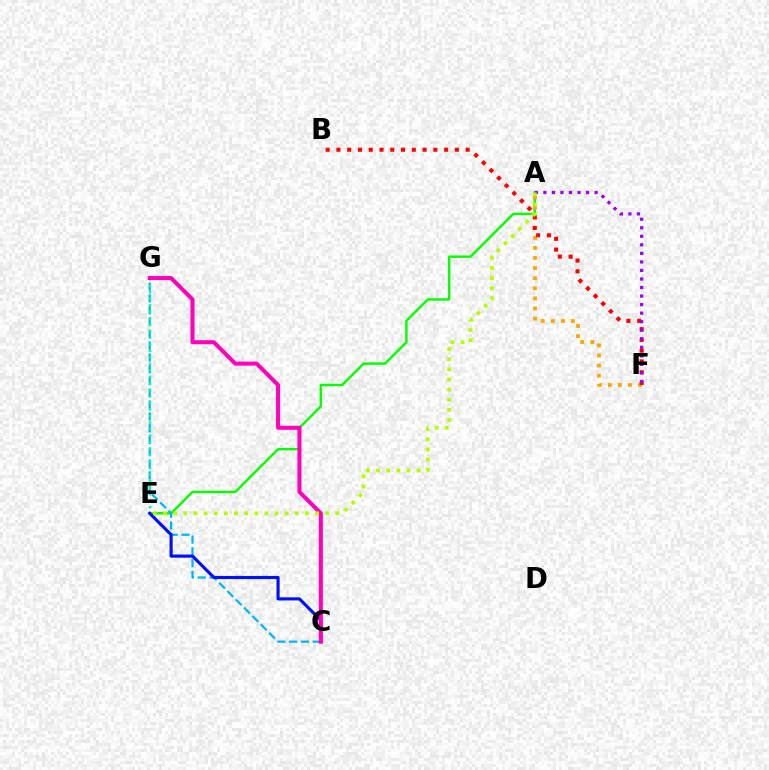{('A', 'E'): [{'color': '#08ff00', 'line_style': 'solid', 'thickness': 1.74}, {'color': '#b3ff00', 'line_style': 'dotted', 'thickness': 2.75}], ('C', 'G'): [{'color': '#00b5ff', 'line_style': 'dashed', 'thickness': 1.6}, {'color': '#ff00bd', 'line_style': 'solid', 'thickness': 2.91}], ('A', 'F'): [{'color': '#ffa500', 'line_style': 'dotted', 'thickness': 2.74}, {'color': '#9b00ff', 'line_style': 'dotted', 'thickness': 2.32}], ('B', 'F'): [{'color': '#ff0000', 'line_style': 'dotted', 'thickness': 2.93}], ('E', 'G'): [{'color': '#00ff9d', 'line_style': 'dotted', 'thickness': 1.77}], ('C', 'E'): [{'color': '#0010ff', 'line_style': 'solid', 'thickness': 2.26}]}